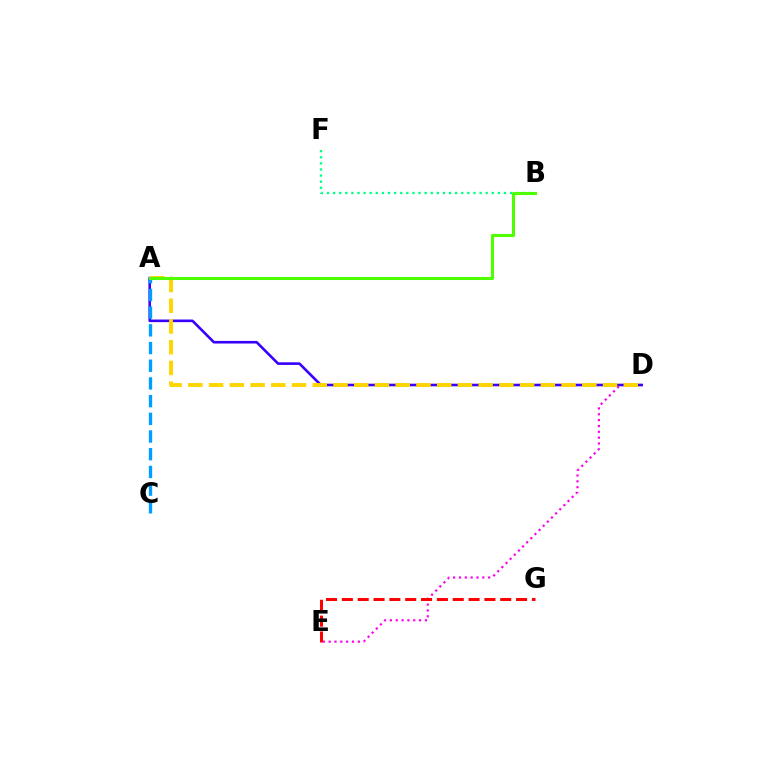{('B', 'F'): [{'color': '#00ff86', 'line_style': 'dotted', 'thickness': 1.66}], ('D', 'E'): [{'color': '#ff00ed', 'line_style': 'dotted', 'thickness': 1.59}], ('A', 'D'): [{'color': '#3700ff', 'line_style': 'solid', 'thickness': 1.88}, {'color': '#ffd500', 'line_style': 'dashed', 'thickness': 2.82}], ('A', 'C'): [{'color': '#009eff', 'line_style': 'dashed', 'thickness': 2.4}], ('E', 'G'): [{'color': '#ff0000', 'line_style': 'dashed', 'thickness': 2.15}], ('A', 'B'): [{'color': '#4fff00', 'line_style': 'solid', 'thickness': 2.21}]}